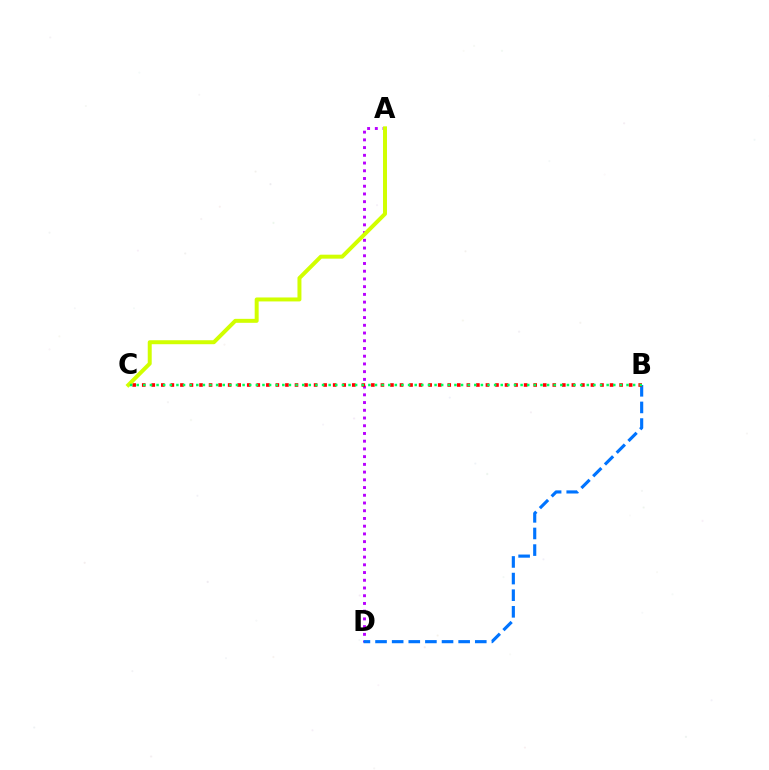{('A', 'D'): [{'color': '#b900ff', 'line_style': 'dotted', 'thickness': 2.1}], ('B', 'D'): [{'color': '#0074ff', 'line_style': 'dashed', 'thickness': 2.26}], ('B', 'C'): [{'color': '#ff0000', 'line_style': 'dotted', 'thickness': 2.59}, {'color': '#00ff5c', 'line_style': 'dotted', 'thickness': 1.8}], ('A', 'C'): [{'color': '#d1ff00', 'line_style': 'solid', 'thickness': 2.86}]}